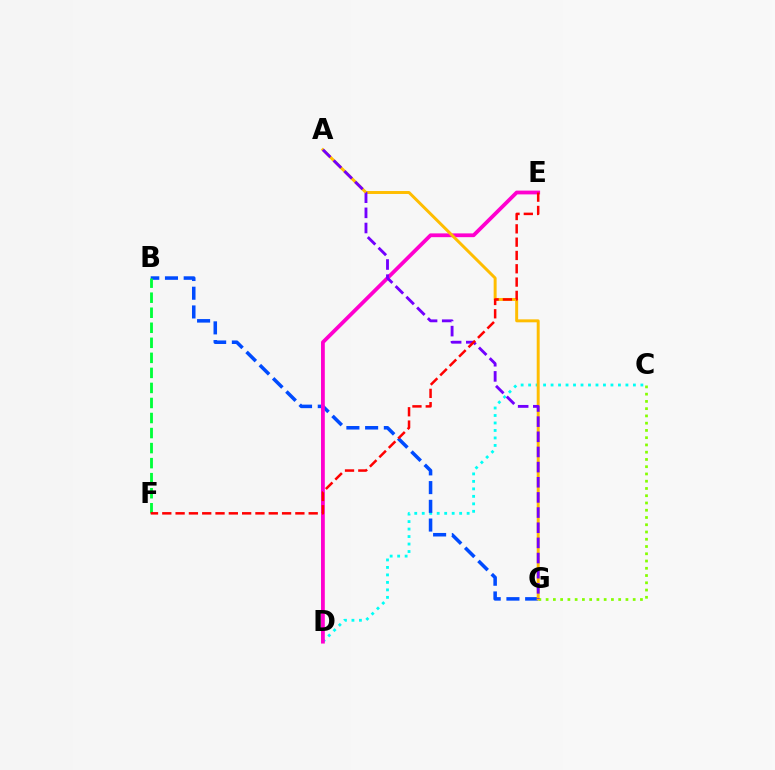{('C', 'D'): [{'color': '#00fff6', 'line_style': 'dotted', 'thickness': 2.03}], ('C', 'G'): [{'color': '#84ff00', 'line_style': 'dotted', 'thickness': 1.97}], ('B', 'G'): [{'color': '#004bff', 'line_style': 'dashed', 'thickness': 2.54}], ('D', 'E'): [{'color': '#ff00cf', 'line_style': 'solid', 'thickness': 2.72}], ('A', 'G'): [{'color': '#ffbd00', 'line_style': 'solid', 'thickness': 2.13}, {'color': '#7200ff', 'line_style': 'dashed', 'thickness': 2.06}], ('B', 'F'): [{'color': '#00ff39', 'line_style': 'dashed', 'thickness': 2.04}], ('E', 'F'): [{'color': '#ff0000', 'line_style': 'dashed', 'thickness': 1.81}]}